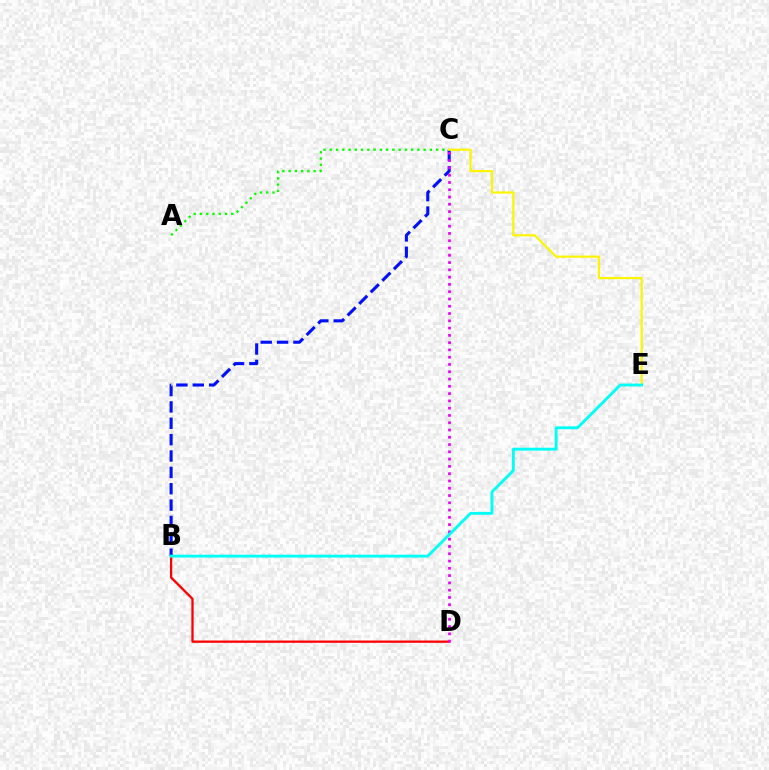{('B', 'D'): [{'color': '#ff0000', 'line_style': 'solid', 'thickness': 1.66}], ('B', 'C'): [{'color': '#0010ff', 'line_style': 'dashed', 'thickness': 2.22}], ('A', 'C'): [{'color': '#08ff00', 'line_style': 'dotted', 'thickness': 1.7}], ('C', 'D'): [{'color': '#ee00ff', 'line_style': 'dotted', 'thickness': 1.98}], ('C', 'E'): [{'color': '#fcf500', 'line_style': 'solid', 'thickness': 1.57}], ('B', 'E'): [{'color': '#00fff6', 'line_style': 'solid', 'thickness': 2.08}]}